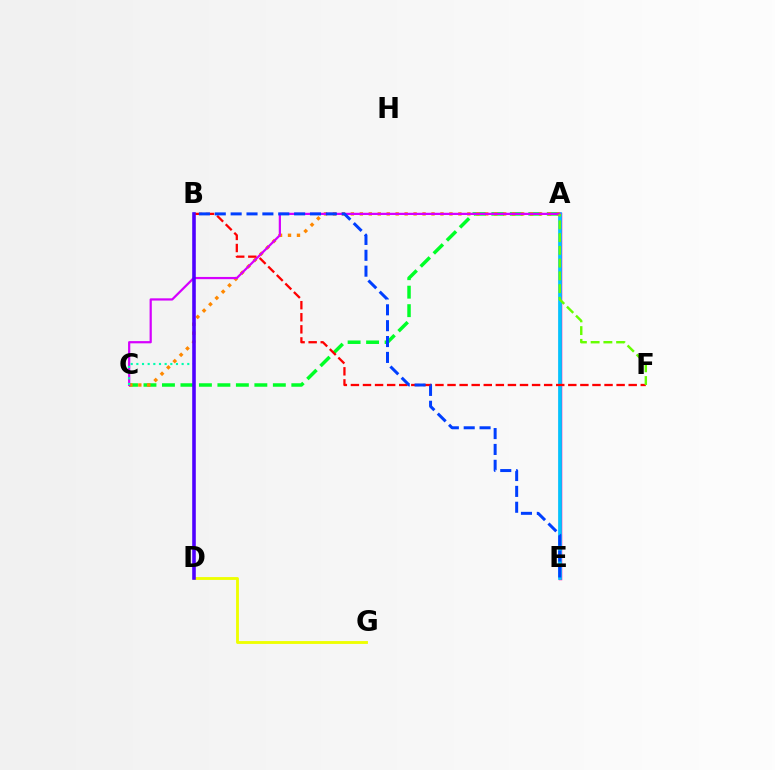{('A', 'E'): [{'color': '#ff00a0', 'line_style': 'solid', 'thickness': 2.51}, {'color': '#00c7ff', 'line_style': 'solid', 'thickness': 2.65}], ('A', 'C'): [{'color': '#00ff27', 'line_style': 'dashed', 'thickness': 2.51}, {'color': '#ff8800', 'line_style': 'dotted', 'thickness': 2.43}, {'color': '#d600ff', 'line_style': 'solid', 'thickness': 1.6}], ('D', 'G'): [{'color': '#eeff00', 'line_style': 'solid', 'thickness': 2.06}], ('B', 'C'): [{'color': '#00ffaf', 'line_style': 'dotted', 'thickness': 1.54}], ('B', 'F'): [{'color': '#ff0000', 'line_style': 'dashed', 'thickness': 1.64}], ('B', 'D'): [{'color': '#4f00ff', 'line_style': 'solid', 'thickness': 2.58}], ('B', 'E'): [{'color': '#003fff', 'line_style': 'dashed', 'thickness': 2.16}], ('A', 'F'): [{'color': '#66ff00', 'line_style': 'dashed', 'thickness': 1.73}]}